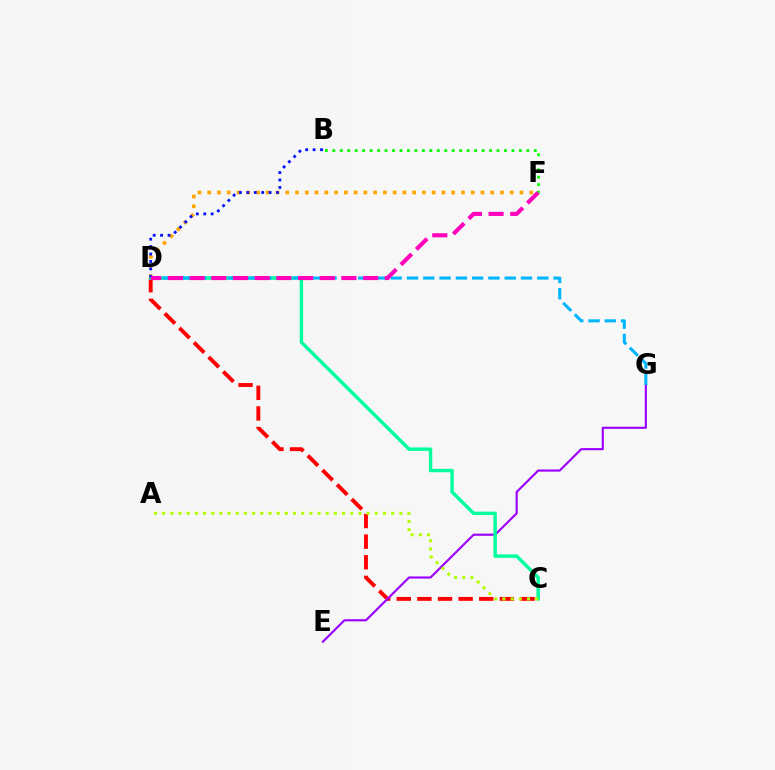{('C', 'D'): [{'color': '#ff0000', 'line_style': 'dashed', 'thickness': 2.8}, {'color': '#00ff9d', 'line_style': 'solid', 'thickness': 2.46}], ('D', 'F'): [{'color': '#ffa500', 'line_style': 'dotted', 'thickness': 2.65}, {'color': '#ff00bd', 'line_style': 'dashed', 'thickness': 2.95}], ('E', 'G'): [{'color': '#9b00ff', 'line_style': 'solid', 'thickness': 1.54}], ('B', 'F'): [{'color': '#08ff00', 'line_style': 'dotted', 'thickness': 2.03}], ('B', 'D'): [{'color': '#0010ff', 'line_style': 'dotted', 'thickness': 2.02}], ('A', 'C'): [{'color': '#b3ff00', 'line_style': 'dotted', 'thickness': 2.22}], ('D', 'G'): [{'color': '#00b5ff', 'line_style': 'dashed', 'thickness': 2.21}]}